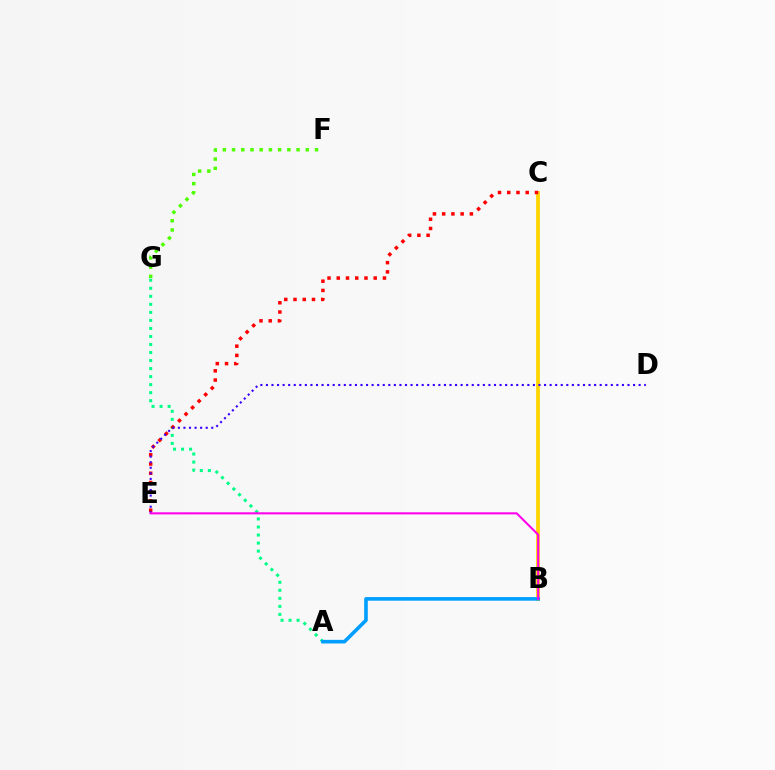{('B', 'C'): [{'color': '#ffd500', 'line_style': 'solid', 'thickness': 2.73}], ('F', 'G'): [{'color': '#4fff00', 'line_style': 'dotted', 'thickness': 2.5}], ('A', 'G'): [{'color': '#00ff86', 'line_style': 'dotted', 'thickness': 2.18}], ('C', 'E'): [{'color': '#ff0000', 'line_style': 'dotted', 'thickness': 2.51}], ('D', 'E'): [{'color': '#3700ff', 'line_style': 'dotted', 'thickness': 1.51}], ('A', 'B'): [{'color': '#009eff', 'line_style': 'solid', 'thickness': 2.6}], ('B', 'E'): [{'color': '#ff00ed', 'line_style': 'solid', 'thickness': 1.5}]}